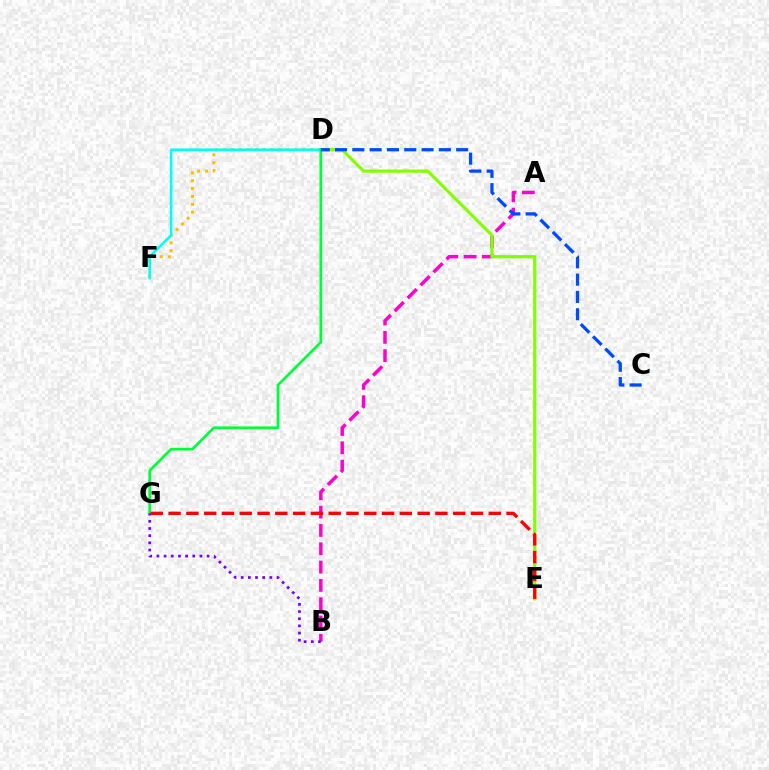{('A', 'B'): [{'color': '#ff00cf', 'line_style': 'dashed', 'thickness': 2.49}], ('D', 'E'): [{'color': '#84ff00', 'line_style': 'solid', 'thickness': 2.3}], ('D', 'F'): [{'color': '#ffbd00', 'line_style': 'dotted', 'thickness': 2.14}, {'color': '#00fff6', 'line_style': 'solid', 'thickness': 1.88}], ('D', 'G'): [{'color': '#00ff39', 'line_style': 'solid', 'thickness': 1.96}], ('E', 'G'): [{'color': '#ff0000', 'line_style': 'dashed', 'thickness': 2.42}], ('B', 'G'): [{'color': '#7200ff', 'line_style': 'dotted', 'thickness': 1.95}], ('C', 'D'): [{'color': '#004bff', 'line_style': 'dashed', 'thickness': 2.35}]}